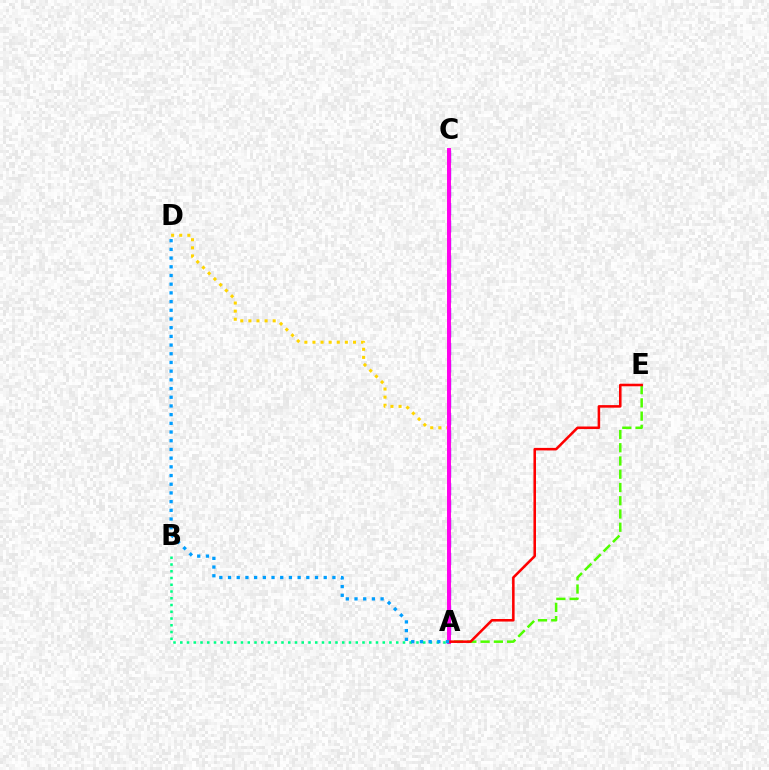{('A', 'C'): [{'color': '#3700ff', 'line_style': 'dashed', 'thickness': 2.38}, {'color': '#ff00ed', 'line_style': 'solid', 'thickness': 2.84}], ('A', 'B'): [{'color': '#00ff86', 'line_style': 'dotted', 'thickness': 1.83}], ('A', 'D'): [{'color': '#ffd500', 'line_style': 'dotted', 'thickness': 2.2}, {'color': '#009eff', 'line_style': 'dotted', 'thickness': 2.36}], ('A', 'E'): [{'color': '#4fff00', 'line_style': 'dashed', 'thickness': 1.8}, {'color': '#ff0000', 'line_style': 'solid', 'thickness': 1.83}]}